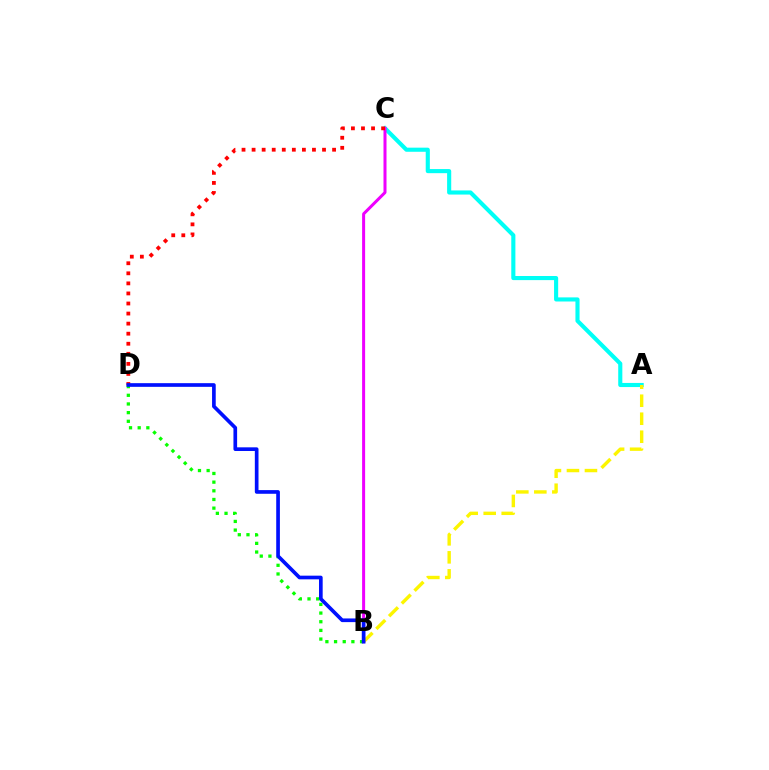{('A', 'C'): [{'color': '#00fff6', 'line_style': 'solid', 'thickness': 2.96}], ('A', 'B'): [{'color': '#fcf500', 'line_style': 'dashed', 'thickness': 2.45}], ('B', 'C'): [{'color': '#ee00ff', 'line_style': 'solid', 'thickness': 2.17}], ('C', 'D'): [{'color': '#ff0000', 'line_style': 'dotted', 'thickness': 2.73}], ('B', 'D'): [{'color': '#08ff00', 'line_style': 'dotted', 'thickness': 2.35}, {'color': '#0010ff', 'line_style': 'solid', 'thickness': 2.65}]}